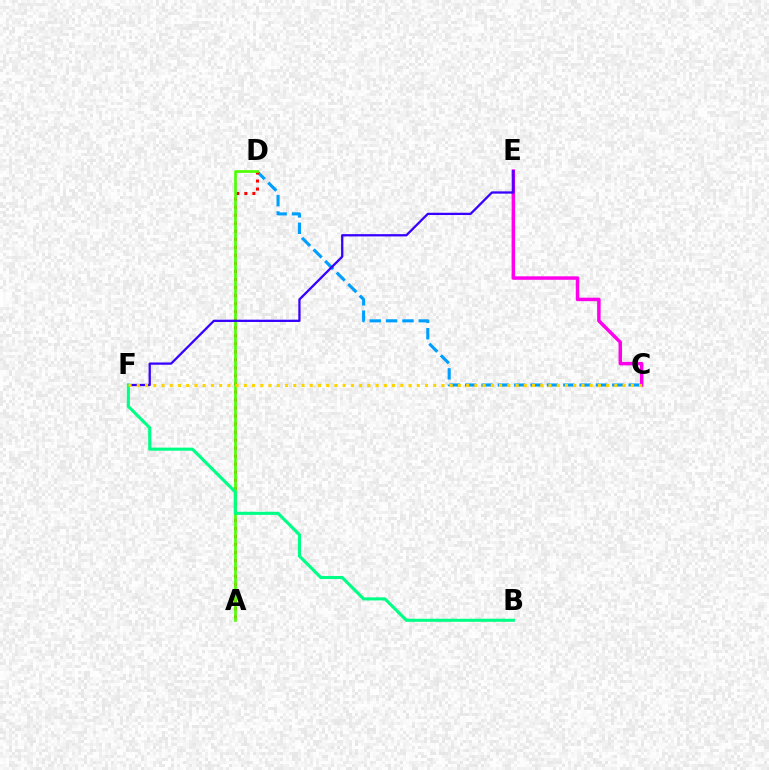{('C', 'D'): [{'color': '#009eff', 'line_style': 'dashed', 'thickness': 2.22}], ('A', 'D'): [{'color': '#ff0000', 'line_style': 'dotted', 'thickness': 2.18}, {'color': '#4fff00', 'line_style': 'solid', 'thickness': 1.93}], ('C', 'E'): [{'color': '#ff00ed', 'line_style': 'solid', 'thickness': 2.5}], ('E', 'F'): [{'color': '#3700ff', 'line_style': 'solid', 'thickness': 1.64}], ('B', 'F'): [{'color': '#00ff86', 'line_style': 'solid', 'thickness': 2.23}], ('C', 'F'): [{'color': '#ffd500', 'line_style': 'dotted', 'thickness': 2.24}]}